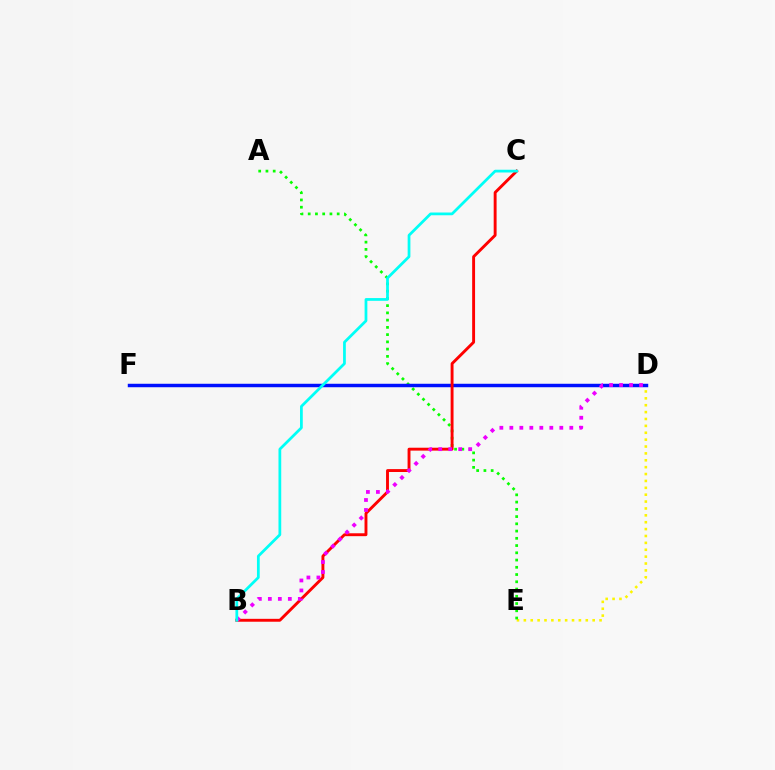{('D', 'E'): [{'color': '#fcf500', 'line_style': 'dotted', 'thickness': 1.87}], ('A', 'E'): [{'color': '#08ff00', 'line_style': 'dotted', 'thickness': 1.97}], ('D', 'F'): [{'color': '#0010ff', 'line_style': 'solid', 'thickness': 2.49}], ('B', 'C'): [{'color': '#ff0000', 'line_style': 'solid', 'thickness': 2.09}, {'color': '#00fff6', 'line_style': 'solid', 'thickness': 1.98}], ('B', 'D'): [{'color': '#ee00ff', 'line_style': 'dotted', 'thickness': 2.72}]}